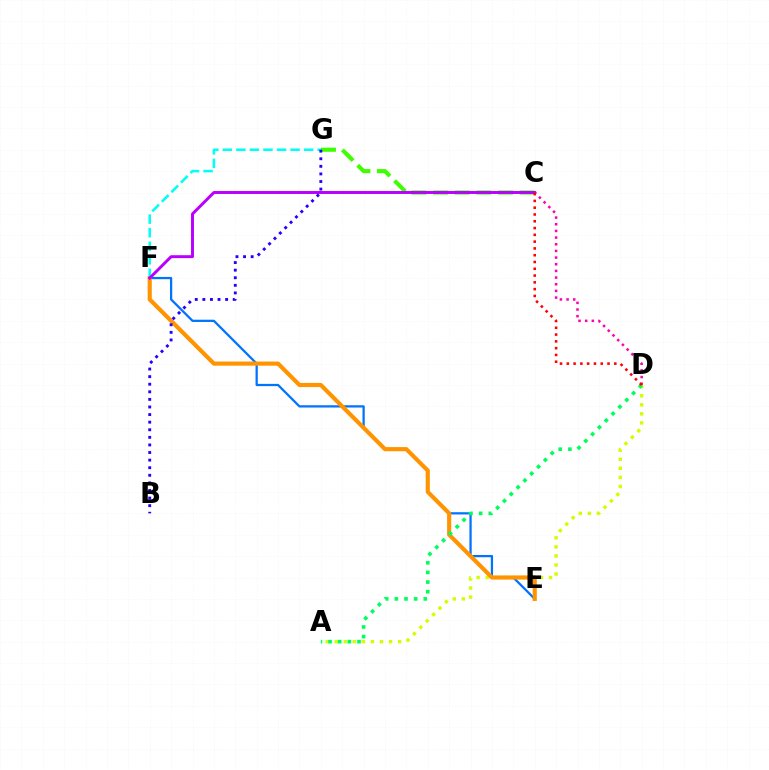{('A', 'D'): [{'color': '#d1ff00', 'line_style': 'dotted', 'thickness': 2.46}, {'color': '#00ff5c', 'line_style': 'dotted', 'thickness': 2.62}], ('E', 'F'): [{'color': '#0074ff', 'line_style': 'solid', 'thickness': 1.63}, {'color': '#ff9400', 'line_style': 'solid', 'thickness': 2.97}], ('C', 'G'): [{'color': '#3dff00', 'line_style': 'dashed', 'thickness': 2.94}], ('F', 'G'): [{'color': '#00fff6', 'line_style': 'dashed', 'thickness': 1.84}], ('C', 'D'): [{'color': '#ff00ac', 'line_style': 'dotted', 'thickness': 1.81}, {'color': '#ff0000', 'line_style': 'dotted', 'thickness': 1.84}], ('C', 'F'): [{'color': '#b900ff', 'line_style': 'solid', 'thickness': 2.12}], ('B', 'G'): [{'color': '#2500ff', 'line_style': 'dotted', 'thickness': 2.06}]}